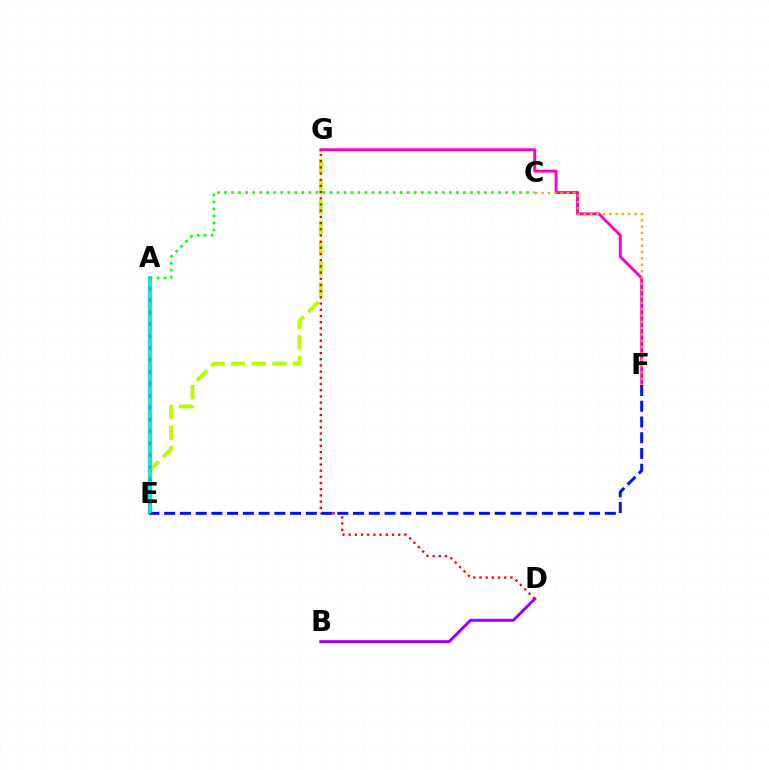{('B', 'D'): [{'color': '#9b00ff', 'line_style': 'solid', 'thickness': 2.15}], ('E', 'G'): [{'color': '#b3ff00', 'line_style': 'dashed', 'thickness': 2.8}], ('A', 'E'): [{'color': '#00b5ff', 'line_style': 'solid', 'thickness': 2.58}, {'color': '#00ff9d', 'line_style': 'dashed', 'thickness': 1.62}], ('F', 'G'): [{'color': '#ff00bd', 'line_style': 'solid', 'thickness': 2.09}], ('C', 'F'): [{'color': '#ffa500', 'line_style': 'dotted', 'thickness': 1.72}], ('D', 'G'): [{'color': '#ff0000', 'line_style': 'dotted', 'thickness': 1.68}], ('A', 'C'): [{'color': '#08ff00', 'line_style': 'dotted', 'thickness': 1.91}], ('E', 'F'): [{'color': '#0010ff', 'line_style': 'dashed', 'thickness': 2.14}]}